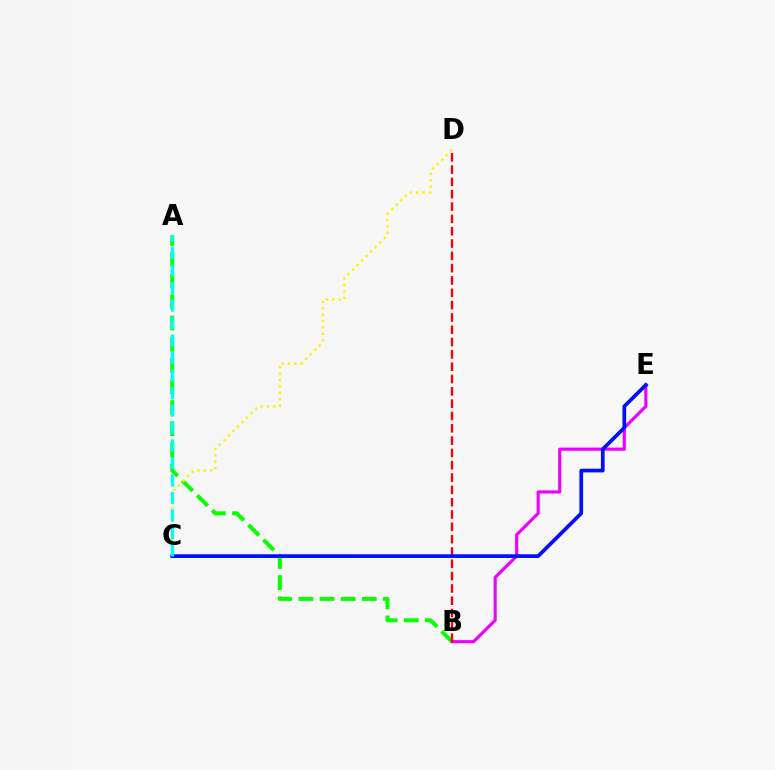{('A', 'B'): [{'color': '#08ff00', 'line_style': 'dashed', 'thickness': 2.87}], ('B', 'E'): [{'color': '#ee00ff', 'line_style': 'solid', 'thickness': 2.25}], ('B', 'D'): [{'color': '#ff0000', 'line_style': 'dashed', 'thickness': 1.67}], ('C', 'E'): [{'color': '#0010ff', 'line_style': 'solid', 'thickness': 2.67}], ('C', 'D'): [{'color': '#fcf500', 'line_style': 'dotted', 'thickness': 1.73}], ('A', 'C'): [{'color': '#00fff6', 'line_style': 'dashed', 'thickness': 2.38}]}